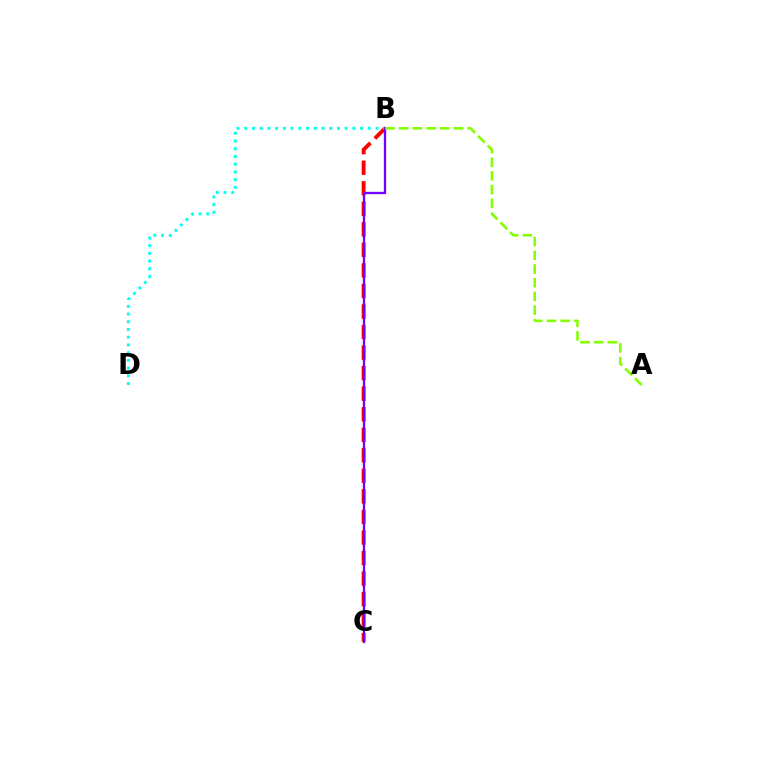{('B', 'C'): [{'color': '#ff0000', 'line_style': 'dashed', 'thickness': 2.79}, {'color': '#7200ff', 'line_style': 'solid', 'thickness': 1.67}], ('B', 'D'): [{'color': '#00fff6', 'line_style': 'dotted', 'thickness': 2.1}], ('A', 'B'): [{'color': '#84ff00', 'line_style': 'dashed', 'thickness': 1.86}]}